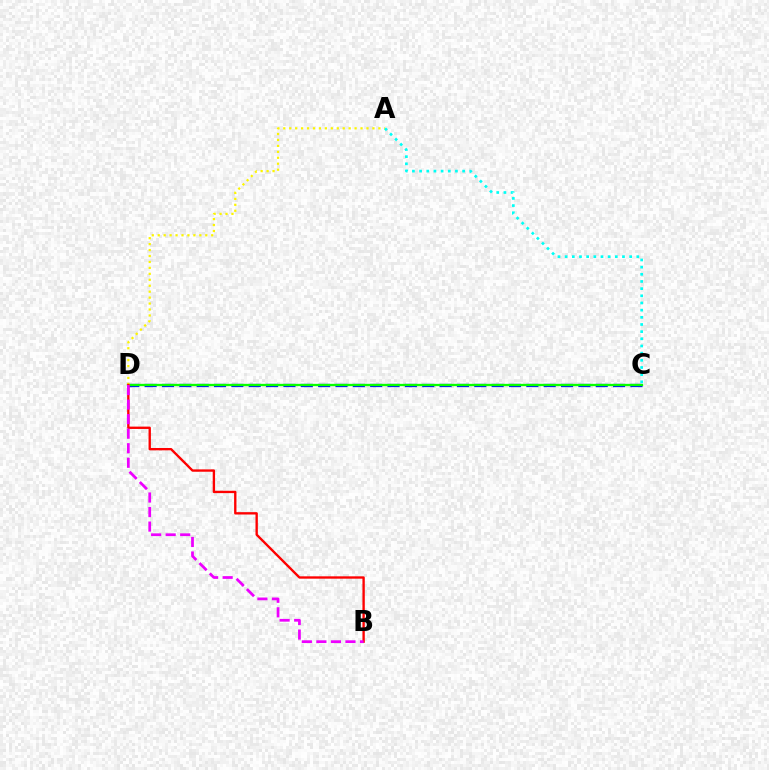{('C', 'D'): [{'color': '#0010ff', 'line_style': 'dashed', 'thickness': 2.36}, {'color': '#08ff00', 'line_style': 'solid', 'thickness': 1.67}], ('A', 'D'): [{'color': '#fcf500', 'line_style': 'dotted', 'thickness': 1.62}], ('B', 'D'): [{'color': '#ff0000', 'line_style': 'solid', 'thickness': 1.7}, {'color': '#ee00ff', 'line_style': 'dashed', 'thickness': 1.97}], ('A', 'C'): [{'color': '#00fff6', 'line_style': 'dotted', 'thickness': 1.95}]}